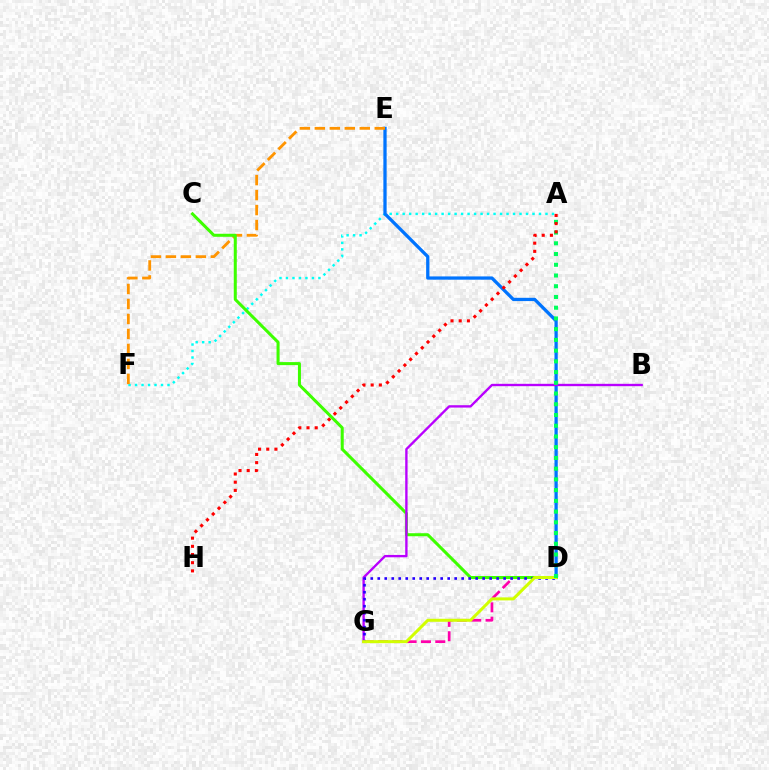{('A', 'F'): [{'color': '#00fff6', 'line_style': 'dotted', 'thickness': 1.76}], ('D', 'E'): [{'color': '#0074ff', 'line_style': 'solid', 'thickness': 2.36}], ('D', 'G'): [{'color': '#ff00ac', 'line_style': 'dashed', 'thickness': 1.95}, {'color': '#2500ff', 'line_style': 'dotted', 'thickness': 1.9}, {'color': '#d1ff00', 'line_style': 'solid', 'thickness': 2.17}], ('E', 'F'): [{'color': '#ff9400', 'line_style': 'dashed', 'thickness': 2.04}], ('C', 'D'): [{'color': '#3dff00', 'line_style': 'solid', 'thickness': 2.18}], ('B', 'G'): [{'color': '#b900ff', 'line_style': 'solid', 'thickness': 1.7}], ('A', 'D'): [{'color': '#00ff5c', 'line_style': 'dotted', 'thickness': 2.92}], ('A', 'H'): [{'color': '#ff0000', 'line_style': 'dotted', 'thickness': 2.22}]}